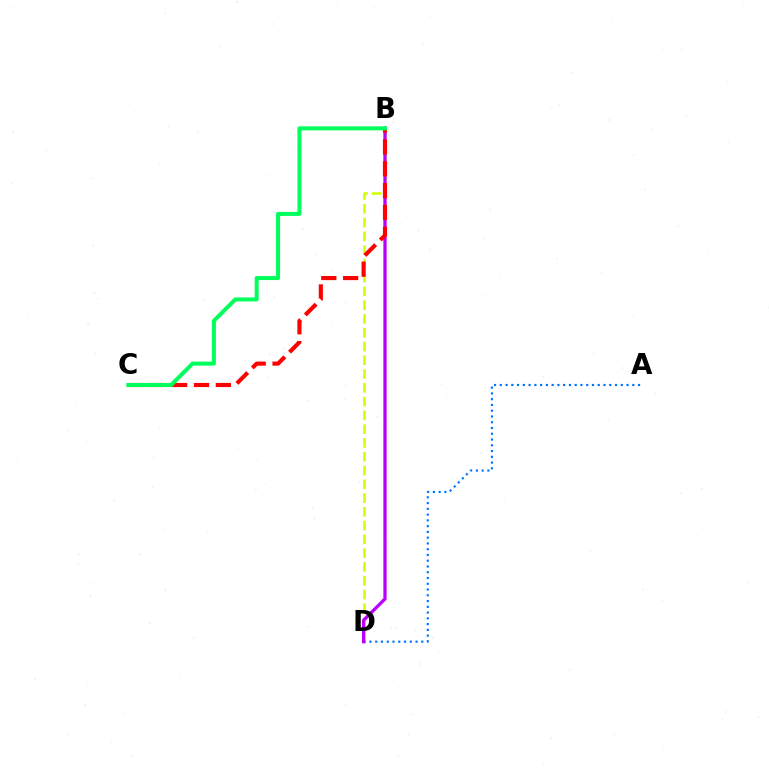{('A', 'D'): [{'color': '#0074ff', 'line_style': 'dotted', 'thickness': 1.57}], ('B', 'D'): [{'color': '#d1ff00', 'line_style': 'dashed', 'thickness': 1.87}, {'color': '#b900ff', 'line_style': 'solid', 'thickness': 2.36}], ('B', 'C'): [{'color': '#ff0000', 'line_style': 'dashed', 'thickness': 2.97}, {'color': '#00ff5c', 'line_style': 'solid', 'thickness': 2.89}]}